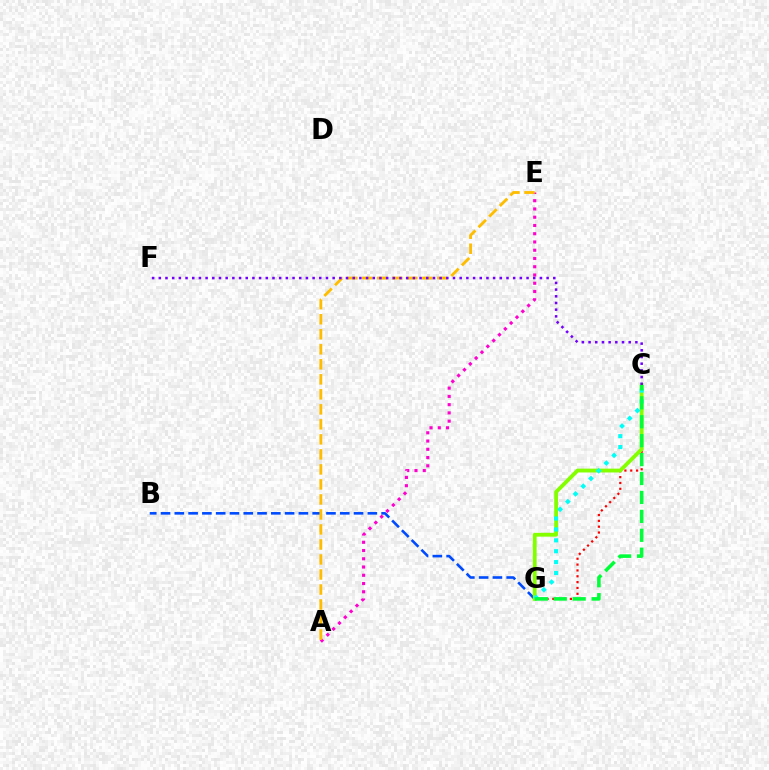{('B', 'G'): [{'color': '#004bff', 'line_style': 'dashed', 'thickness': 1.87}], ('C', 'G'): [{'color': '#ff0000', 'line_style': 'dotted', 'thickness': 1.59}, {'color': '#84ff00', 'line_style': 'solid', 'thickness': 2.76}, {'color': '#00fff6', 'line_style': 'dotted', 'thickness': 2.96}, {'color': '#00ff39', 'line_style': 'dashed', 'thickness': 2.57}], ('A', 'E'): [{'color': '#ff00cf', 'line_style': 'dotted', 'thickness': 2.24}, {'color': '#ffbd00', 'line_style': 'dashed', 'thickness': 2.04}], ('C', 'F'): [{'color': '#7200ff', 'line_style': 'dotted', 'thickness': 1.82}]}